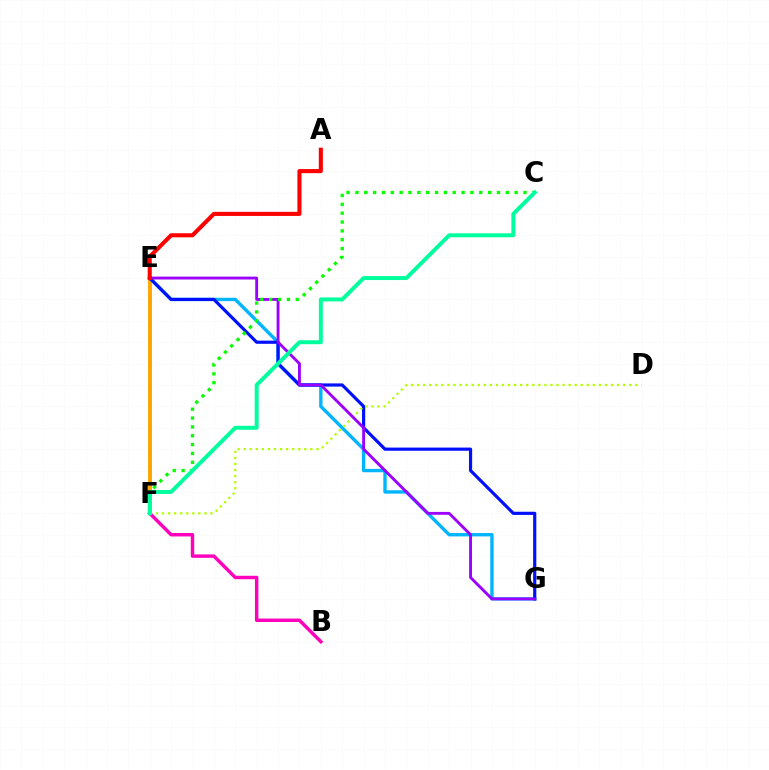{('E', 'F'): [{'color': '#ffa500', 'line_style': 'solid', 'thickness': 2.83}], ('E', 'G'): [{'color': '#00b5ff', 'line_style': 'solid', 'thickness': 2.42}, {'color': '#0010ff', 'line_style': 'solid', 'thickness': 2.29}, {'color': '#9b00ff', 'line_style': 'solid', 'thickness': 2.06}], ('B', 'F'): [{'color': '#ff00bd', 'line_style': 'solid', 'thickness': 2.47}], ('D', 'F'): [{'color': '#b3ff00', 'line_style': 'dotted', 'thickness': 1.65}], ('C', 'F'): [{'color': '#08ff00', 'line_style': 'dotted', 'thickness': 2.4}, {'color': '#00ff9d', 'line_style': 'solid', 'thickness': 2.86}], ('A', 'E'): [{'color': '#ff0000', 'line_style': 'solid', 'thickness': 2.94}]}